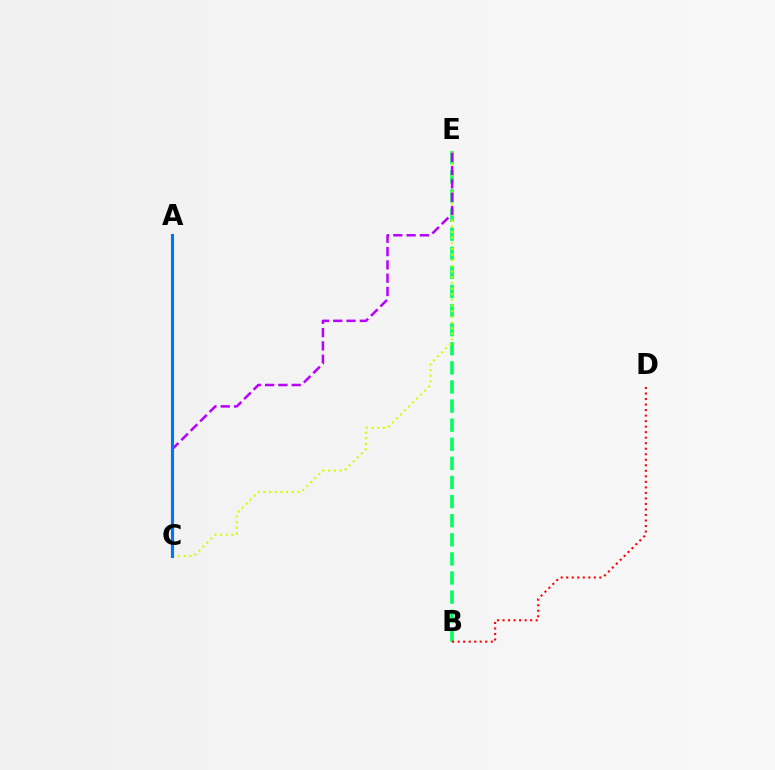{('B', 'E'): [{'color': '#00ff5c', 'line_style': 'dashed', 'thickness': 2.6}], ('C', 'E'): [{'color': '#d1ff00', 'line_style': 'dotted', 'thickness': 1.54}, {'color': '#b900ff', 'line_style': 'dashed', 'thickness': 1.81}], ('B', 'D'): [{'color': '#ff0000', 'line_style': 'dotted', 'thickness': 1.5}], ('A', 'C'): [{'color': '#0074ff', 'line_style': 'solid', 'thickness': 2.24}]}